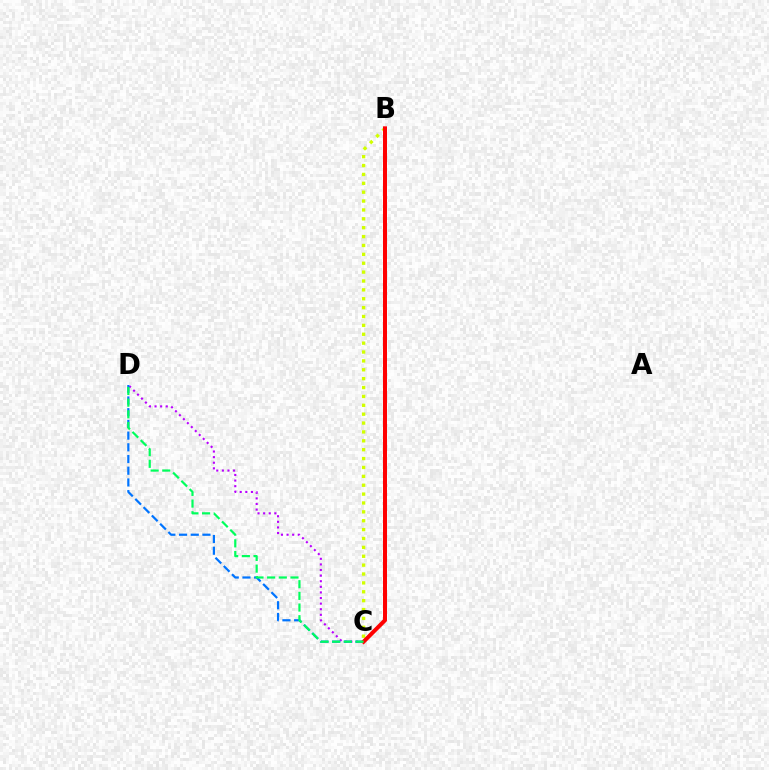{('C', 'D'): [{'color': '#b900ff', 'line_style': 'dotted', 'thickness': 1.52}, {'color': '#0074ff', 'line_style': 'dashed', 'thickness': 1.59}, {'color': '#00ff5c', 'line_style': 'dashed', 'thickness': 1.59}], ('B', 'C'): [{'color': '#d1ff00', 'line_style': 'dotted', 'thickness': 2.41}, {'color': '#ff0000', 'line_style': 'solid', 'thickness': 2.88}]}